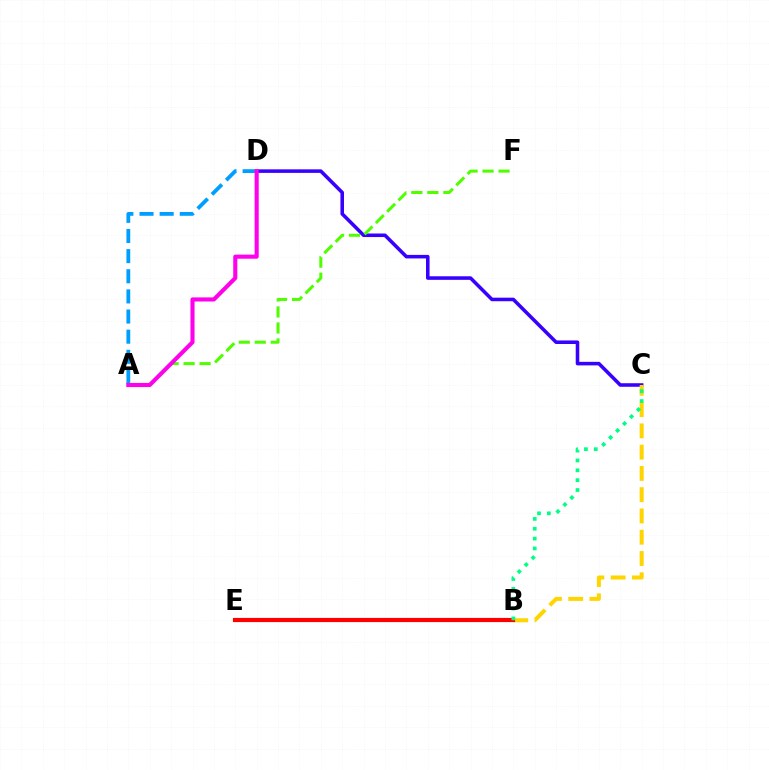{('C', 'D'): [{'color': '#3700ff', 'line_style': 'solid', 'thickness': 2.56}], ('A', 'D'): [{'color': '#009eff', 'line_style': 'dashed', 'thickness': 2.74}, {'color': '#ff00ed', 'line_style': 'solid', 'thickness': 2.95}], ('B', 'C'): [{'color': '#ffd500', 'line_style': 'dashed', 'thickness': 2.89}, {'color': '#00ff86', 'line_style': 'dotted', 'thickness': 2.68}], ('A', 'F'): [{'color': '#4fff00', 'line_style': 'dashed', 'thickness': 2.17}], ('B', 'E'): [{'color': '#ff0000', 'line_style': 'solid', 'thickness': 3.0}]}